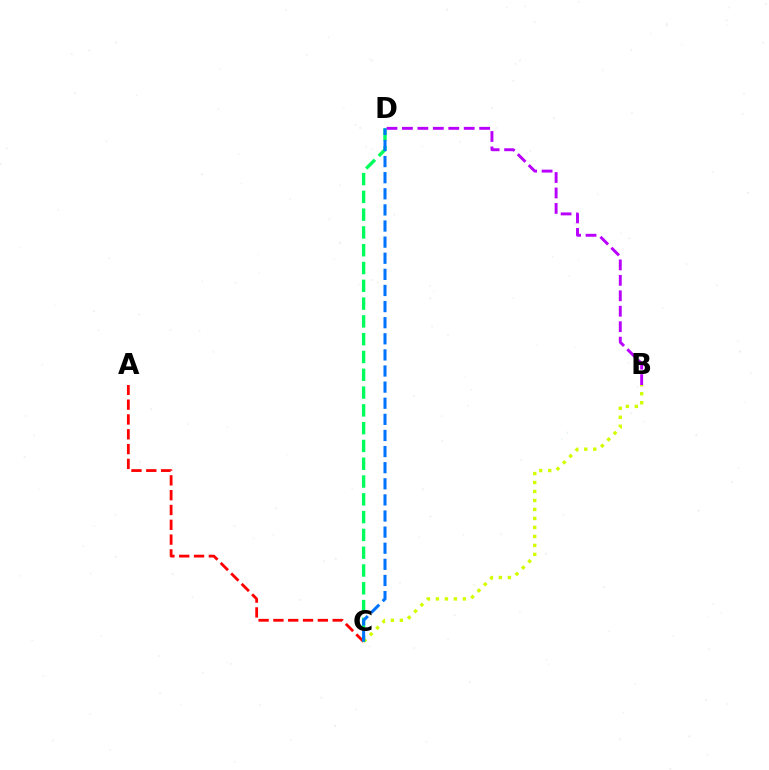{('A', 'C'): [{'color': '#ff0000', 'line_style': 'dashed', 'thickness': 2.01}], ('B', 'C'): [{'color': '#d1ff00', 'line_style': 'dotted', 'thickness': 2.44}], ('C', 'D'): [{'color': '#00ff5c', 'line_style': 'dashed', 'thickness': 2.42}, {'color': '#0074ff', 'line_style': 'dashed', 'thickness': 2.19}], ('B', 'D'): [{'color': '#b900ff', 'line_style': 'dashed', 'thickness': 2.1}]}